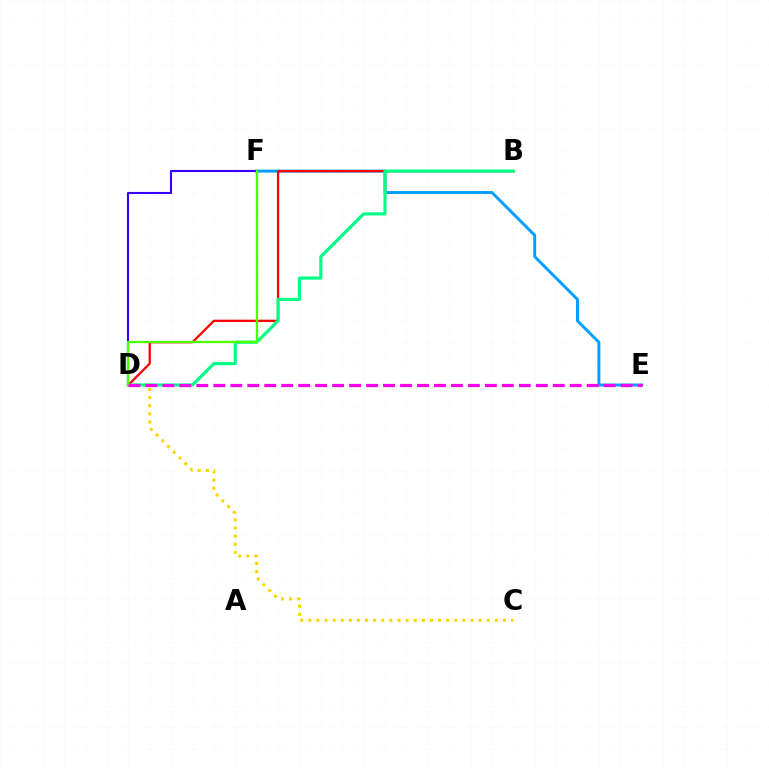{('E', 'F'): [{'color': '#009eff', 'line_style': 'solid', 'thickness': 2.11}], ('D', 'F'): [{'color': '#3700ff', 'line_style': 'solid', 'thickness': 1.52}, {'color': '#4fff00', 'line_style': 'solid', 'thickness': 1.67}], ('C', 'D'): [{'color': '#ffd500', 'line_style': 'dotted', 'thickness': 2.2}], ('B', 'D'): [{'color': '#ff0000', 'line_style': 'solid', 'thickness': 1.64}, {'color': '#00ff86', 'line_style': 'solid', 'thickness': 2.26}], ('D', 'E'): [{'color': '#ff00ed', 'line_style': 'dashed', 'thickness': 2.31}]}